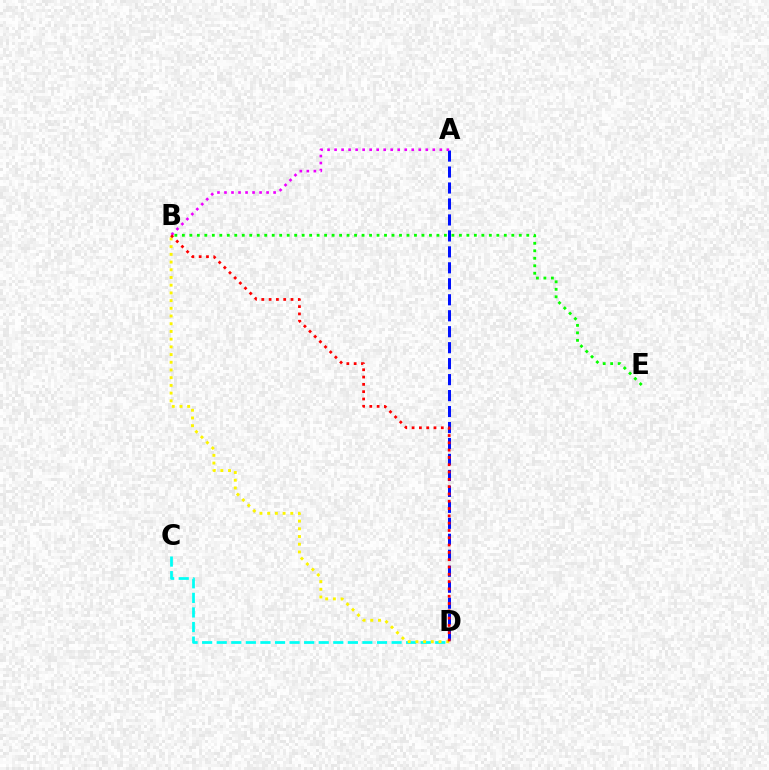{('A', 'D'): [{'color': '#0010ff', 'line_style': 'dashed', 'thickness': 2.17}], ('C', 'D'): [{'color': '#00fff6', 'line_style': 'dashed', 'thickness': 1.98}], ('B', 'D'): [{'color': '#fcf500', 'line_style': 'dotted', 'thickness': 2.09}, {'color': '#ff0000', 'line_style': 'dotted', 'thickness': 1.98}], ('B', 'E'): [{'color': '#08ff00', 'line_style': 'dotted', 'thickness': 2.03}], ('A', 'B'): [{'color': '#ee00ff', 'line_style': 'dotted', 'thickness': 1.91}]}